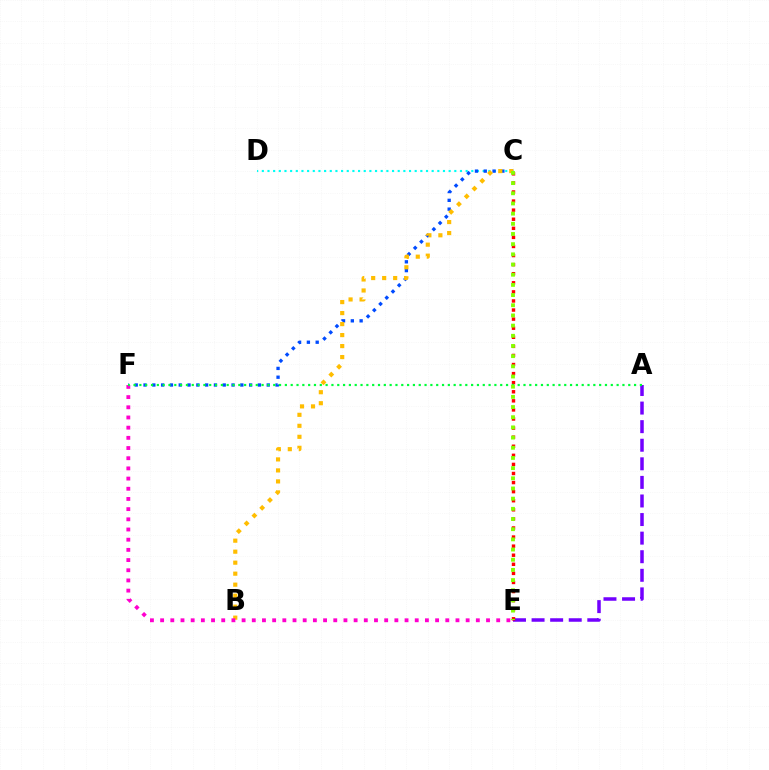{('C', 'D'): [{'color': '#00fff6', 'line_style': 'dotted', 'thickness': 1.54}], ('C', 'F'): [{'color': '#004bff', 'line_style': 'dotted', 'thickness': 2.39}], ('B', 'C'): [{'color': '#ffbd00', 'line_style': 'dotted', 'thickness': 2.99}], ('A', 'E'): [{'color': '#7200ff', 'line_style': 'dashed', 'thickness': 2.52}], ('C', 'E'): [{'color': '#ff0000', 'line_style': 'dotted', 'thickness': 2.47}, {'color': '#84ff00', 'line_style': 'dotted', 'thickness': 2.77}], ('E', 'F'): [{'color': '#ff00cf', 'line_style': 'dotted', 'thickness': 2.77}], ('A', 'F'): [{'color': '#00ff39', 'line_style': 'dotted', 'thickness': 1.58}]}